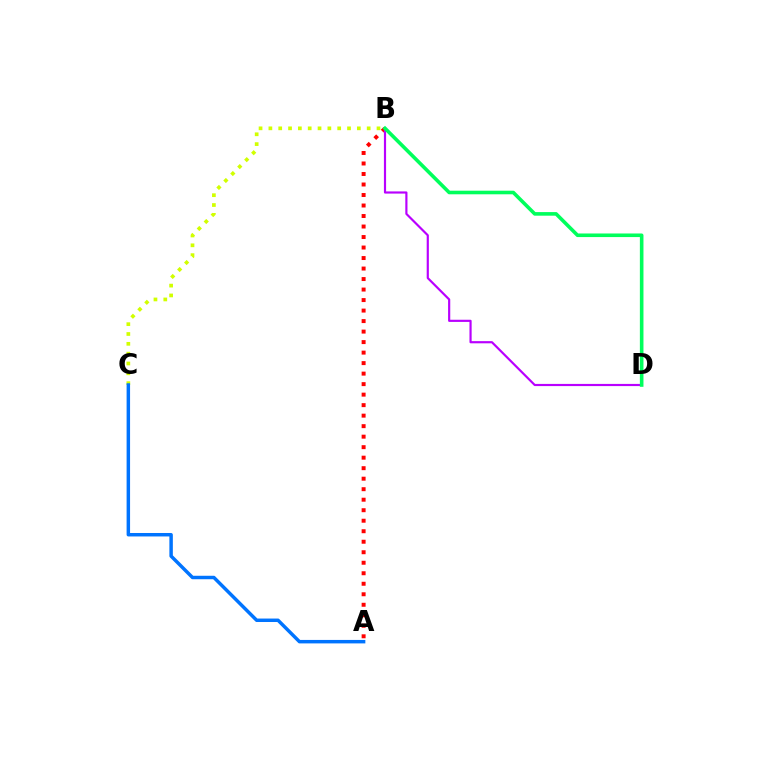{('A', 'B'): [{'color': '#ff0000', 'line_style': 'dotted', 'thickness': 2.85}], ('B', 'C'): [{'color': '#d1ff00', 'line_style': 'dotted', 'thickness': 2.67}], ('A', 'C'): [{'color': '#0074ff', 'line_style': 'solid', 'thickness': 2.49}], ('B', 'D'): [{'color': '#b900ff', 'line_style': 'solid', 'thickness': 1.56}, {'color': '#00ff5c', 'line_style': 'solid', 'thickness': 2.59}]}